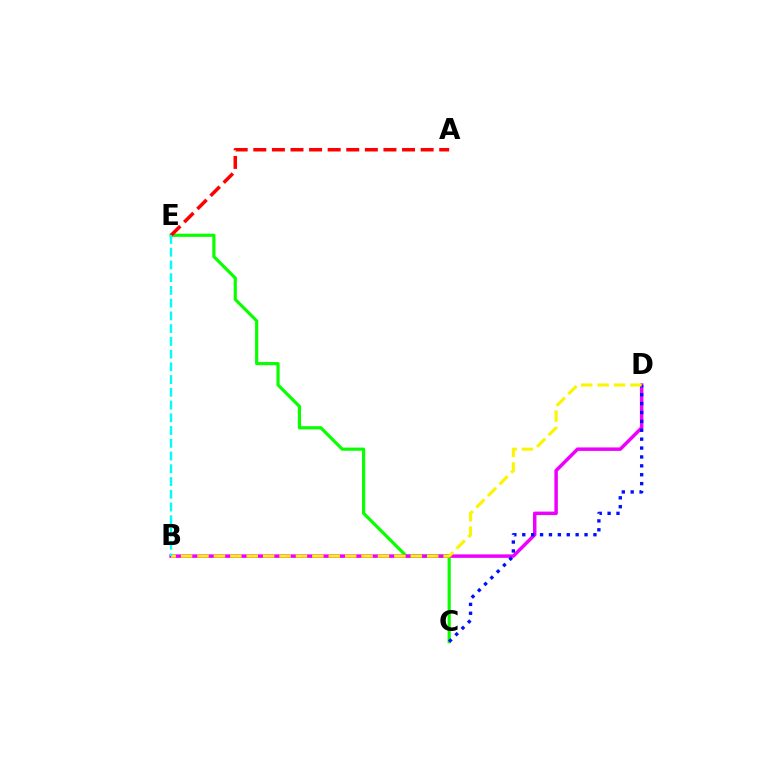{('C', 'E'): [{'color': '#08ff00', 'line_style': 'solid', 'thickness': 2.28}], ('B', 'D'): [{'color': '#ee00ff', 'line_style': 'solid', 'thickness': 2.5}, {'color': '#fcf500', 'line_style': 'dashed', 'thickness': 2.23}], ('A', 'E'): [{'color': '#ff0000', 'line_style': 'dashed', 'thickness': 2.53}], ('C', 'D'): [{'color': '#0010ff', 'line_style': 'dotted', 'thickness': 2.42}], ('B', 'E'): [{'color': '#00fff6', 'line_style': 'dashed', 'thickness': 1.73}]}